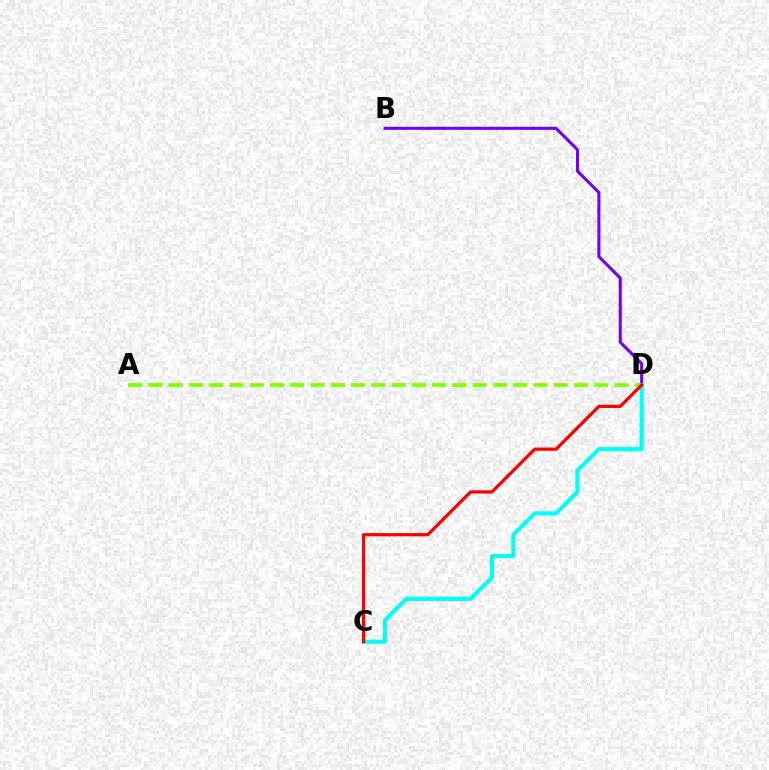{('B', 'D'): [{'color': '#7200ff', 'line_style': 'solid', 'thickness': 2.21}], ('A', 'D'): [{'color': '#84ff00', 'line_style': 'dashed', 'thickness': 2.75}], ('C', 'D'): [{'color': '#00fff6', 'line_style': 'solid', 'thickness': 2.98}, {'color': '#ff0000', 'line_style': 'solid', 'thickness': 2.33}]}